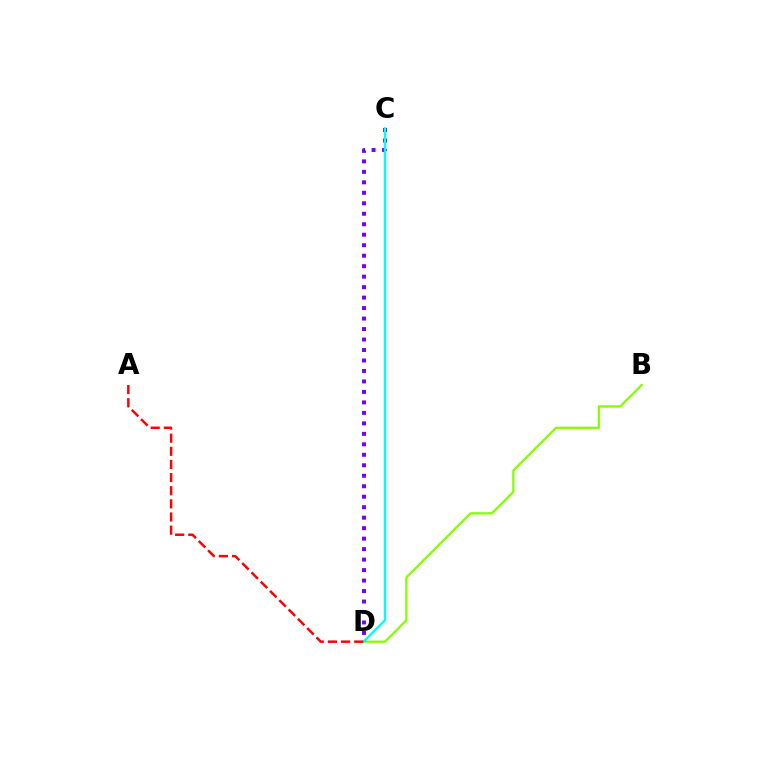{('B', 'D'): [{'color': '#84ff00', 'line_style': 'solid', 'thickness': 1.64}], ('C', 'D'): [{'color': '#7200ff', 'line_style': 'dotted', 'thickness': 2.85}, {'color': '#00fff6', 'line_style': 'solid', 'thickness': 1.7}], ('A', 'D'): [{'color': '#ff0000', 'line_style': 'dashed', 'thickness': 1.78}]}